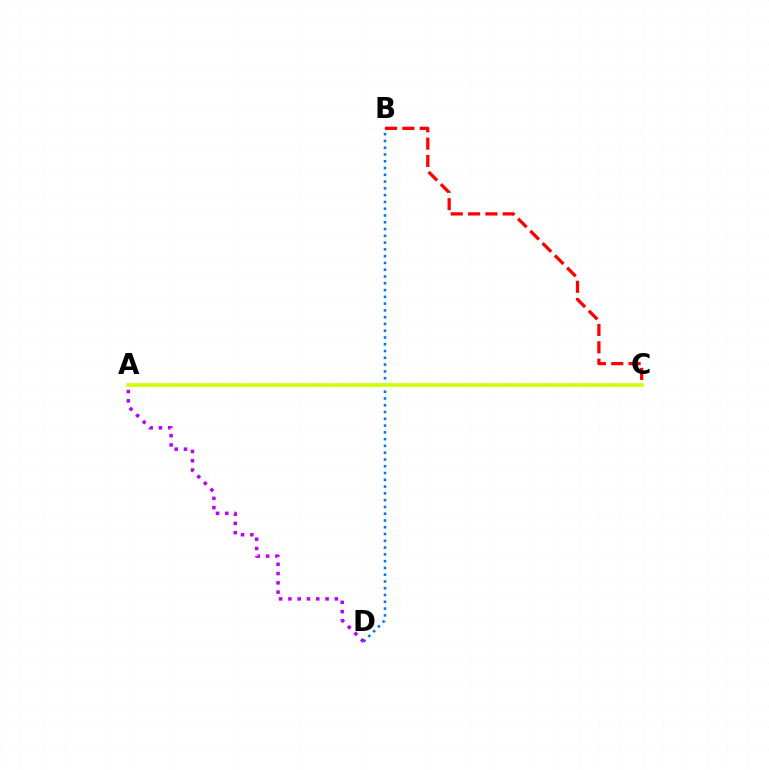{('B', 'D'): [{'color': '#0074ff', 'line_style': 'dotted', 'thickness': 1.84}], ('B', 'C'): [{'color': '#ff0000', 'line_style': 'dashed', 'thickness': 2.36}], ('A', 'C'): [{'color': '#00ff5c', 'line_style': 'dashed', 'thickness': 1.76}, {'color': '#d1ff00', 'line_style': 'solid', 'thickness': 2.54}], ('A', 'D'): [{'color': '#b900ff', 'line_style': 'dotted', 'thickness': 2.52}]}